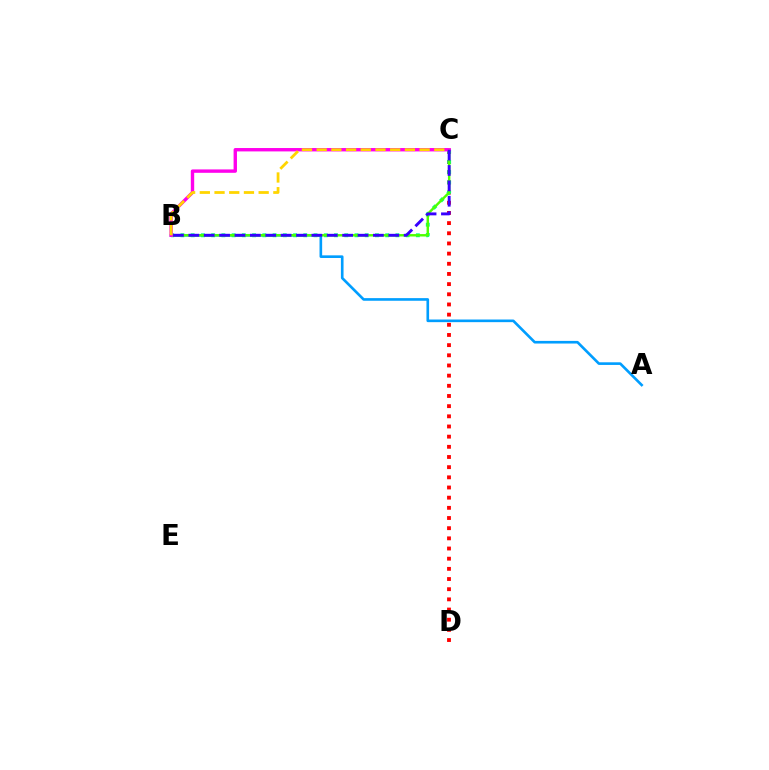{('A', 'B'): [{'color': '#009eff', 'line_style': 'solid', 'thickness': 1.9}], ('C', 'D'): [{'color': '#ff0000', 'line_style': 'dotted', 'thickness': 2.76}], ('B', 'C'): [{'color': '#00ff86', 'line_style': 'dotted', 'thickness': 2.78}, {'color': '#4fff00', 'line_style': 'solid', 'thickness': 1.75}, {'color': '#ff00ed', 'line_style': 'solid', 'thickness': 2.44}, {'color': '#ffd500', 'line_style': 'dashed', 'thickness': 2.0}, {'color': '#3700ff', 'line_style': 'dashed', 'thickness': 2.09}]}